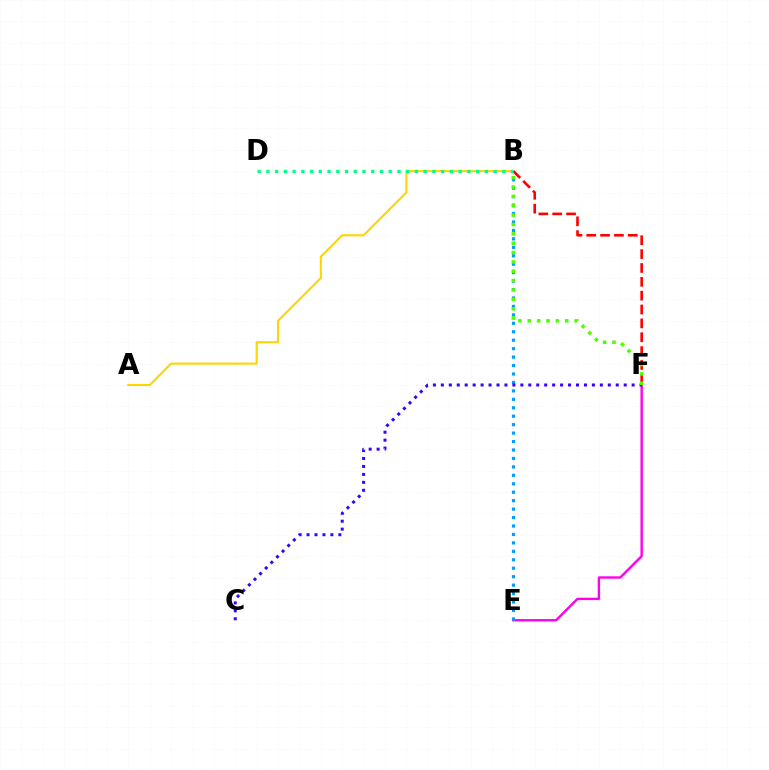{('E', 'F'): [{'color': '#ff00ed', 'line_style': 'solid', 'thickness': 1.72}], ('B', 'E'): [{'color': '#009eff', 'line_style': 'dotted', 'thickness': 2.29}], ('A', 'B'): [{'color': '#ffd500', 'line_style': 'solid', 'thickness': 1.5}], ('B', 'F'): [{'color': '#ff0000', 'line_style': 'dashed', 'thickness': 1.88}, {'color': '#4fff00', 'line_style': 'dotted', 'thickness': 2.54}], ('C', 'F'): [{'color': '#3700ff', 'line_style': 'dotted', 'thickness': 2.16}], ('B', 'D'): [{'color': '#00ff86', 'line_style': 'dotted', 'thickness': 2.37}]}